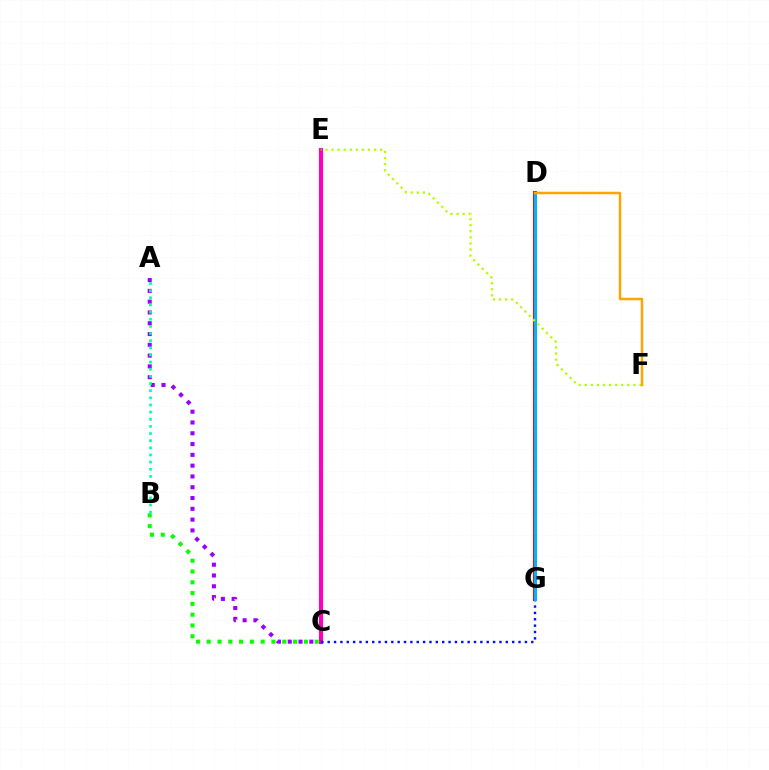{('C', 'E'): [{'color': '#ff00bd', 'line_style': 'solid', 'thickness': 2.97}], ('B', 'C'): [{'color': '#08ff00', 'line_style': 'dotted', 'thickness': 2.93}], ('A', 'C'): [{'color': '#9b00ff', 'line_style': 'dotted', 'thickness': 2.93}], ('D', 'G'): [{'color': '#ff0000', 'line_style': 'solid', 'thickness': 2.83}, {'color': '#00b5ff', 'line_style': 'solid', 'thickness': 2.12}], ('C', 'G'): [{'color': '#0010ff', 'line_style': 'dotted', 'thickness': 1.73}], ('A', 'B'): [{'color': '#00ff9d', 'line_style': 'dotted', 'thickness': 1.94}], ('E', 'F'): [{'color': '#b3ff00', 'line_style': 'dotted', 'thickness': 1.65}], ('D', 'F'): [{'color': '#ffa500', 'line_style': 'solid', 'thickness': 1.79}]}